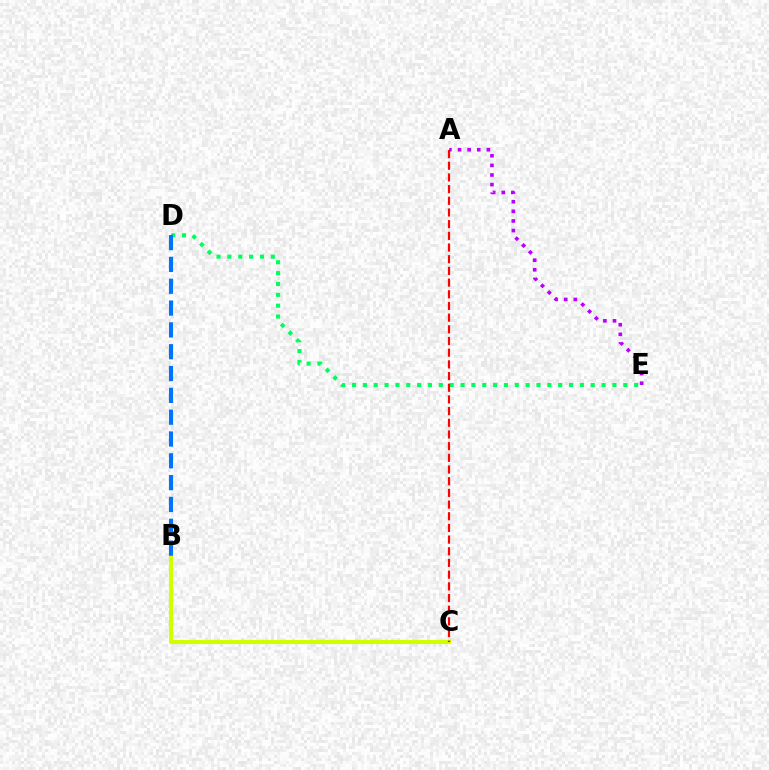{('B', 'C'): [{'color': '#d1ff00', 'line_style': 'solid', 'thickness': 2.94}], ('A', 'E'): [{'color': '#b900ff', 'line_style': 'dotted', 'thickness': 2.61}], ('D', 'E'): [{'color': '#00ff5c', 'line_style': 'dotted', 'thickness': 2.95}], ('B', 'D'): [{'color': '#0074ff', 'line_style': 'dashed', 'thickness': 2.96}], ('A', 'C'): [{'color': '#ff0000', 'line_style': 'dashed', 'thickness': 1.59}]}